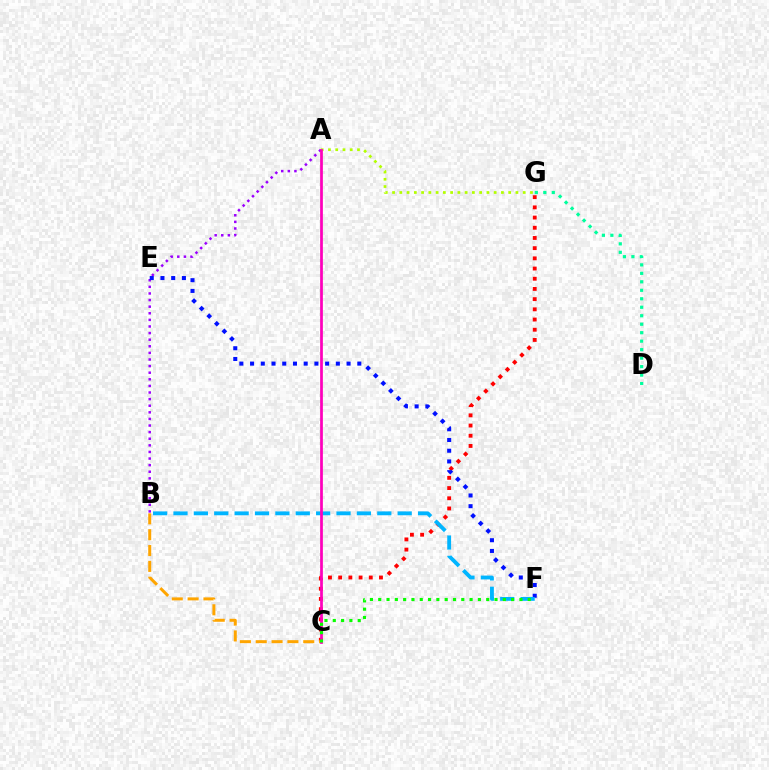{('D', 'G'): [{'color': '#00ff9d', 'line_style': 'dotted', 'thickness': 2.3}], ('A', 'G'): [{'color': '#b3ff00', 'line_style': 'dotted', 'thickness': 1.97}], ('A', 'B'): [{'color': '#9b00ff', 'line_style': 'dotted', 'thickness': 1.79}], ('C', 'G'): [{'color': '#ff0000', 'line_style': 'dotted', 'thickness': 2.77}], ('B', 'C'): [{'color': '#ffa500', 'line_style': 'dashed', 'thickness': 2.15}], ('E', 'F'): [{'color': '#0010ff', 'line_style': 'dotted', 'thickness': 2.91}], ('B', 'F'): [{'color': '#00b5ff', 'line_style': 'dashed', 'thickness': 2.77}], ('A', 'C'): [{'color': '#ff00bd', 'line_style': 'solid', 'thickness': 1.97}], ('C', 'F'): [{'color': '#08ff00', 'line_style': 'dotted', 'thickness': 2.26}]}